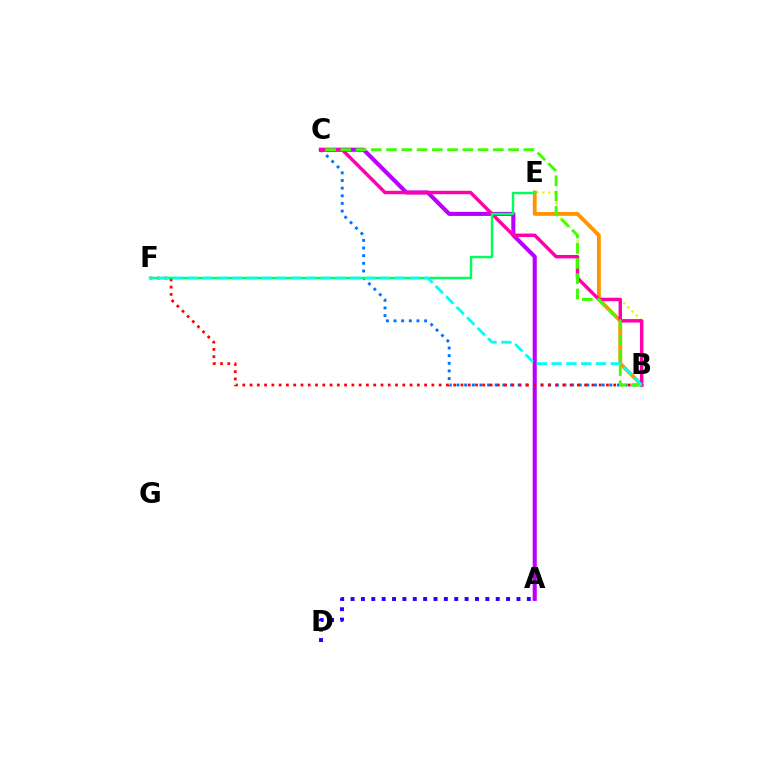{('B', 'C'): [{'color': '#0074ff', 'line_style': 'dotted', 'thickness': 2.08}, {'color': '#ff00ac', 'line_style': 'solid', 'thickness': 2.47}, {'color': '#3dff00', 'line_style': 'dashed', 'thickness': 2.07}], ('B', 'E'): [{'color': '#d1ff00', 'line_style': 'dotted', 'thickness': 1.59}, {'color': '#ff9400', 'line_style': 'solid', 'thickness': 2.77}], ('A', 'D'): [{'color': '#2500ff', 'line_style': 'dotted', 'thickness': 2.82}], ('A', 'C'): [{'color': '#b900ff', 'line_style': 'solid', 'thickness': 2.94}], ('B', 'F'): [{'color': '#ff0000', 'line_style': 'dotted', 'thickness': 1.98}, {'color': '#00fff6', 'line_style': 'dashed', 'thickness': 2.01}], ('E', 'F'): [{'color': '#00ff5c', 'line_style': 'solid', 'thickness': 1.75}]}